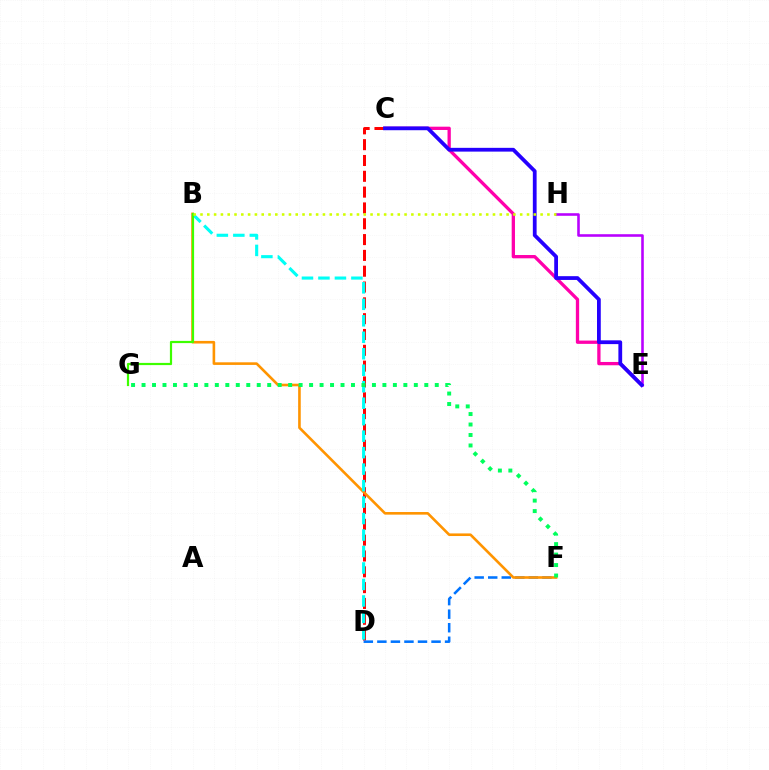{('C', 'E'): [{'color': '#ff00ac', 'line_style': 'solid', 'thickness': 2.37}, {'color': '#2500ff', 'line_style': 'solid', 'thickness': 2.72}], ('C', 'D'): [{'color': '#ff0000', 'line_style': 'dashed', 'thickness': 2.15}], ('D', 'F'): [{'color': '#0074ff', 'line_style': 'dashed', 'thickness': 1.84}], ('E', 'H'): [{'color': '#b900ff', 'line_style': 'solid', 'thickness': 1.86}], ('B', 'F'): [{'color': '#ff9400', 'line_style': 'solid', 'thickness': 1.88}], ('B', 'D'): [{'color': '#00fff6', 'line_style': 'dashed', 'thickness': 2.24}], ('B', 'G'): [{'color': '#3dff00', 'line_style': 'solid', 'thickness': 1.59}], ('B', 'H'): [{'color': '#d1ff00', 'line_style': 'dotted', 'thickness': 1.85}], ('F', 'G'): [{'color': '#00ff5c', 'line_style': 'dotted', 'thickness': 2.85}]}